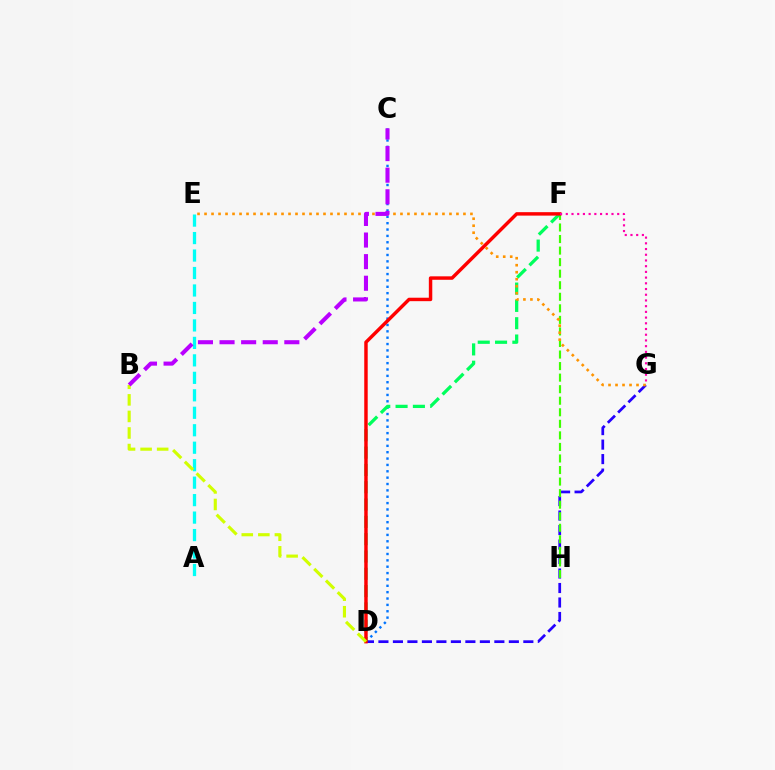{('C', 'D'): [{'color': '#0074ff', 'line_style': 'dotted', 'thickness': 1.73}], ('A', 'E'): [{'color': '#00fff6', 'line_style': 'dashed', 'thickness': 2.37}], ('D', 'G'): [{'color': '#2500ff', 'line_style': 'dashed', 'thickness': 1.97}], ('F', 'H'): [{'color': '#3dff00', 'line_style': 'dashed', 'thickness': 1.57}], ('D', 'F'): [{'color': '#00ff5c', 'line_style': 'dashed', 'thickness': 2.35}, {'color': '#ff0000', 'line_style': 'solid', 'thickness': 2.48}], ('E', 'G'): [{'color': '#ff9400', 'line_style': 'dotted', 'thickness': 1.9}], ('B', 'D'): [{'color': '#d1ff00', 'line_style': 'dashed', 'thickness': 2.25}], ('B', 'C'): [{'color': '#b900ff', 'line_style': 'dashed', 'thickness': 2.93}], ('F', 'G'): [{'color': '#ff00ac', 'line_style': 'dotted', 'thickness': 1.55}]}